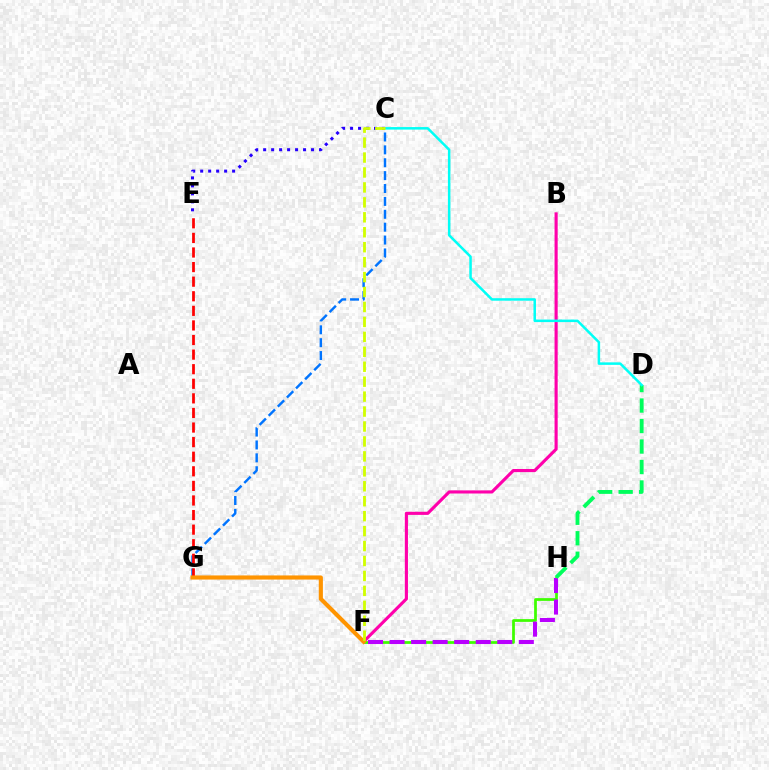{('F', 'H'): [{'color': '#3dff00', 'line_style': 'solid', 'thickness': 1.98}, {'color': '#b900ff', 'line_style': 'dashed', 'thickness': 2.93}], ('B', 'F'): [{'color': '#ff00ac', 'line_style': 'solid', 'thickness': 2.25}], ('C', 'G'): [{'color': '#0074ff', 'line_style': 'dashed', 'thickness': 1.75}], ('E', 'G'): [{'color': '#ff0000', 'line_style': 'dashed', 'thickness': 1.98}], ('D', 'H'): [{'color': '#00ff5c', 'line_style': 'dashed', 'thickness': 2.78}], ('C', 'E'): [{'color': '#2500ff', 'line_style': 'dotted', 'thickness': 2.17}], ('C', 'D'): [{'color': '#00fff6', 'line_style': 'solid', 'thickness': 1.81}], ('F', 'G'): [{'color': '#ff9400', 'line_style': 'solid', 'thickness': 2.97}], ('C', 'F'): [{'color': '#d1ff00', 'line_style': 'dashed', 'thickness': 2.03}]}